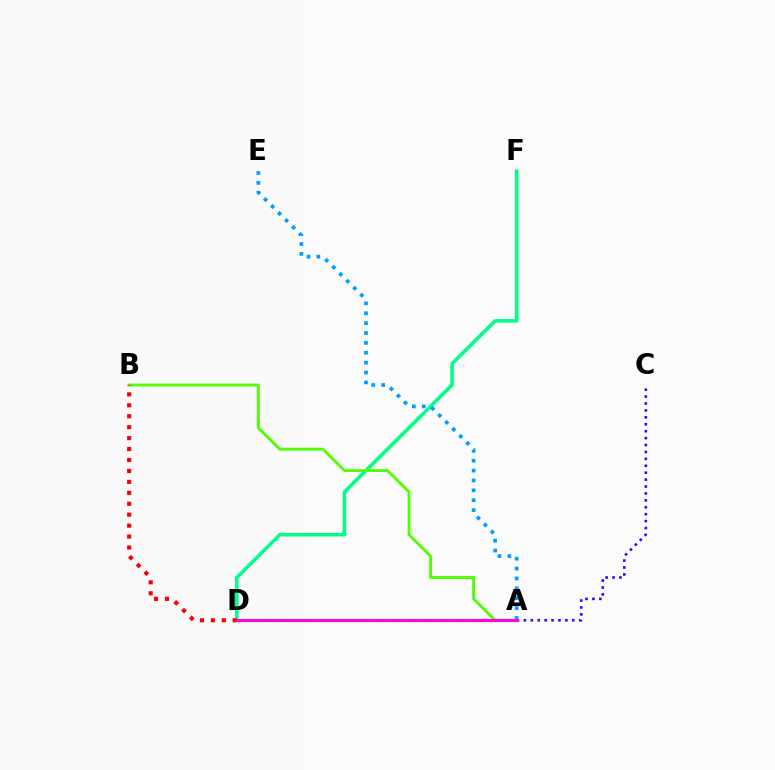{('D', 'F'): [{'color': '#00ff86', 'line_style': 'solid', 'thickness': 2.55}], ('A', 'E'): [{'color': '#009eff', 'line_style': 'dotted', 'thickness': 2.68}], ('A', 'B'): [{'color': '#4fff00', 'line_style': 'solid', 'thickness': 2.06}], ('A', 'D'): [{'color': '#ffd500', 'line_style': 'dashed', 'thickness': 2.29}, {'color': '#ff00ed', 'line_style': 'solid', 'thickness': 2.22}], ('A', 'C'): [{'color': '#3700ff', 'line_style': 'dotted', 'thickness': 1.88}], ('B', 'D'): [{'color': '#ff0000', 'line_style': 'dotted', 'thickness': 2.97}]}